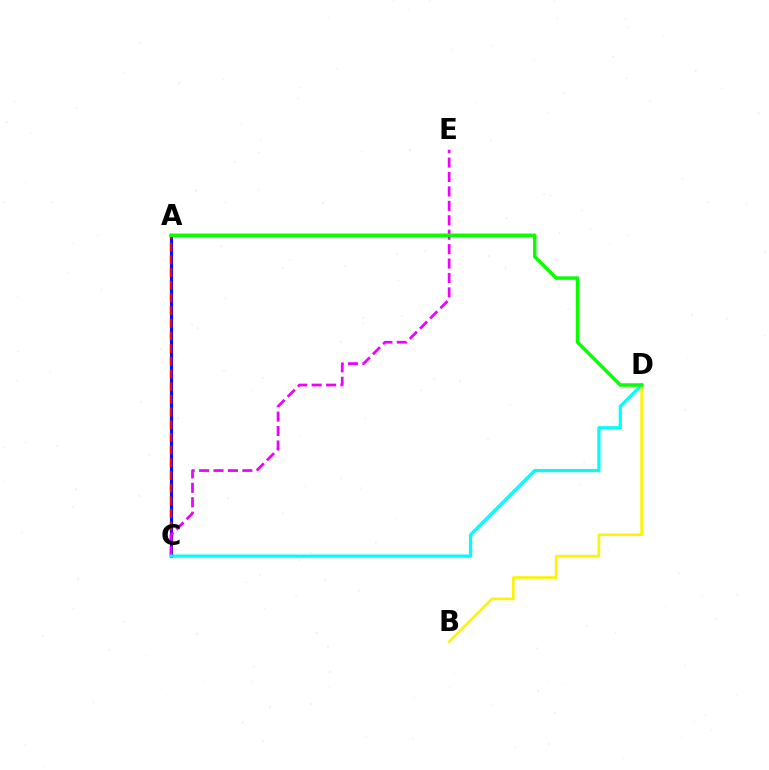{('A', 'C'): [{'color': '#0010ff', 'line_style': 'solid', 'thickness': 2.24}, {'color': '#ff0000', 'line_style': 'dashed', 'thickness': 1.72}], ('B', 'D'): [{'color': '#fcf500', 'line_style': 'solid', 'thickness': 1.89}], ('C', 'E'): [{'color': '#ee00ff', 'line_style': 'dashed', 'thickness': 1.96}], ('C', 'D'): [{'color': '#00fff6', 'line_style': 'solid', 'thickness': 2.33}], ('A', 'D'): [{'color': '#08ff00', 'line_style': 'solid', 'thickness': 2.51}]}